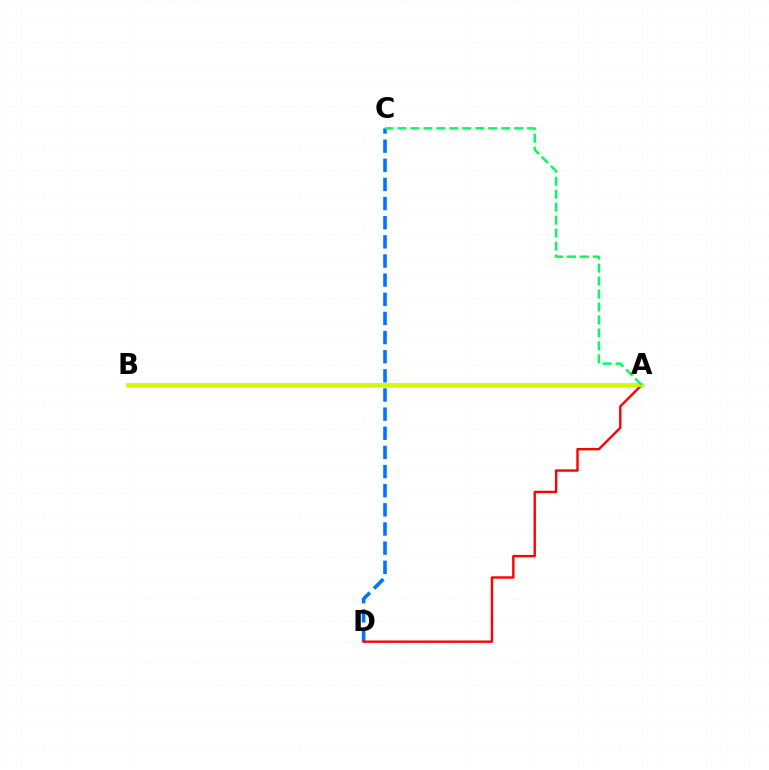{('C', 'D'): [{'color': '#0074ff', 'line_style': 'dashed', 'thickness': 2.6}], ('A', 'B'): [{'color': '#b900ff', 'line_style': 'solid', 'thickness': 2.37}, {'color': '#d1ff00', 'line_style': 'solid', 'thickness': 2.78}], ('A', 'D'): [{'color': '#ff0000', 'line_style': 'solid', 'thickness': 1.72}], ('A', 'C'): [{'color': '#00ff5c', 'line_style': 'dashed', 'thickness': 1.76}]}